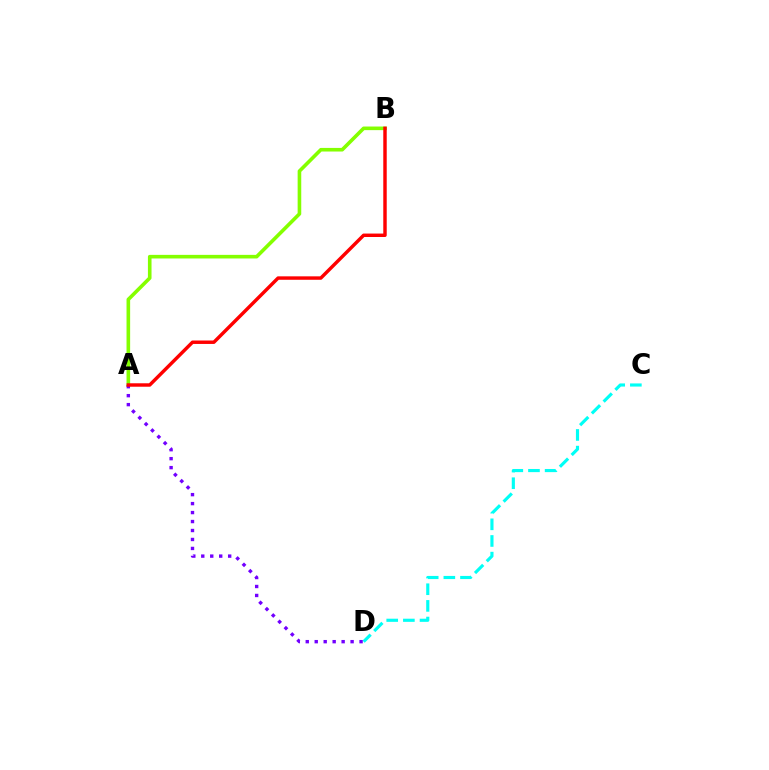{('A', 'B'): [{'color': '#84ff00', 'line_style': 'solid', 'thickness': 2.6}, {'color': '#ff0000', 'line_style': 'solid', 'thickness': 2.48}], ('C', 'D'): [{'color': '#00fff6', 'line_style': 'dashed', 'thickness': 2.26}], ('A', 'D'): [{'color': '#7200ff', 'line_style': 'dotted', 'thickness': 2.44}]}